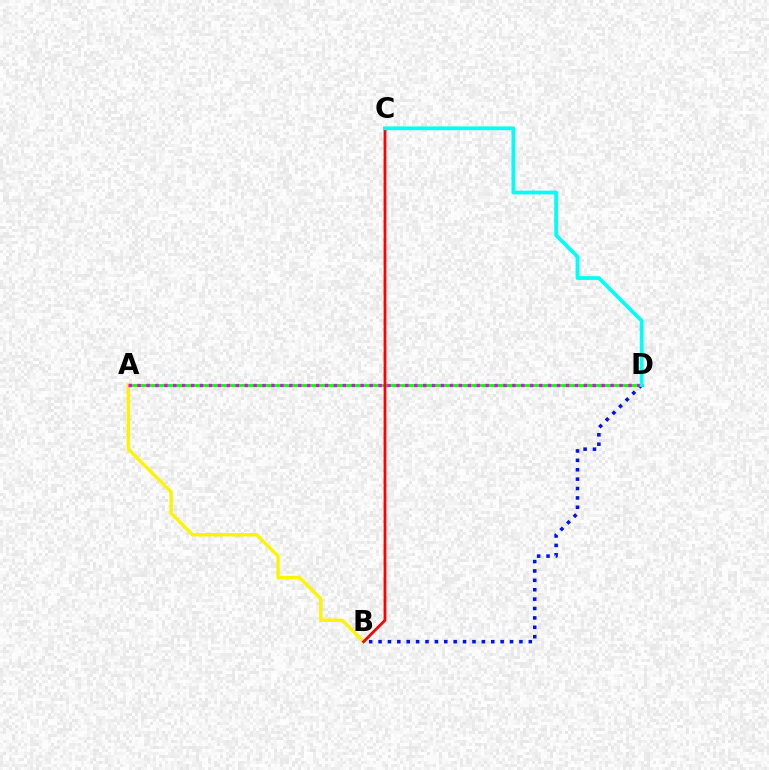{('A', 'D'): [{'color': '#08ff00', 'line_style': 'solid', 'thickness': 2.04}, {'color': '#ee00ff', 'line_style': 'dotted', 'thickness': 2.42}], ('A', 'B'): [{'color': '#fcf500', 'line_style': 'solid', 'thickness': 2.43}], ('B', 'C'): [{'color': '#ff0000', 'line_style': 'solid', 'thickness': 2.01}], ('B', 'D'): [{'color': '#0010ff', 'line_style': 'dotted', 'thickness': 2.55}], ('C', 'D'): [{'color': '#00fff6', 'line_style': 'solid', 'thickness': 2.69}]}